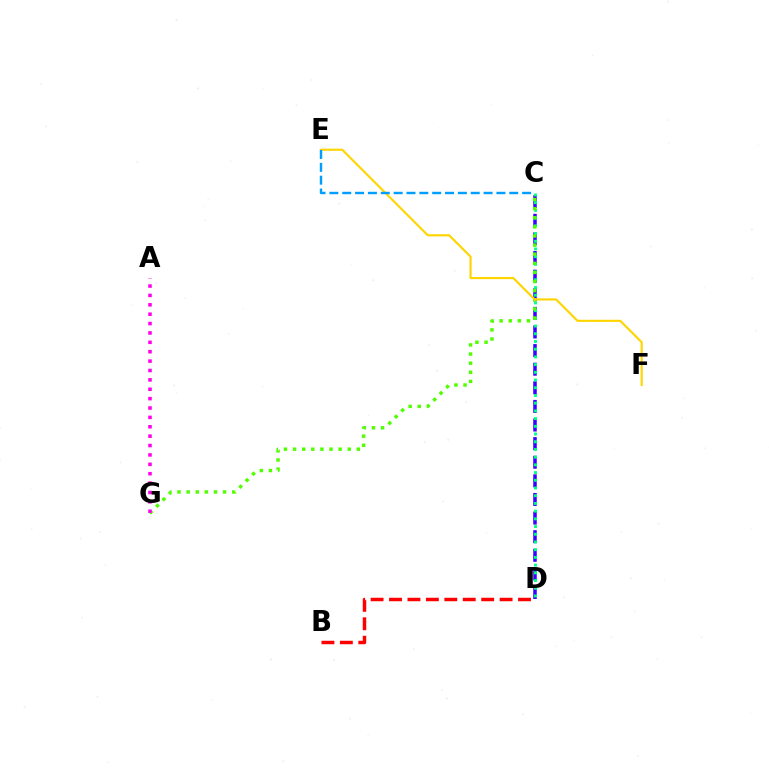{('C', 'D'): [{'color': '#3700ff', 'line_style': 'dashed', 'thickness': 2.53}, {'color': '#00ff86', 'line_style': 'dotted', 'thickness': 2.1}], ('B', 'D'): [{'color': '#ff0000', 'line_style': 'dashed', 'thickness': 2.5}], ('C', 'G'): [{'color': '#4fff00', 'line_style': 'dotted', 'thickness': 2.48}], ('E', 'F'): [{'color': '#ffd500', 'line_style': 'solid', 'thickness': 1.53}], ('A', 'G'): [{'color': '#ff00ed', 'line_style': 'dotted', 'thickness': 2.55}], ('C', 'E'): [{'color': '#009eff', 'line_style': 'dashed', 'thickness': 1.75}]}